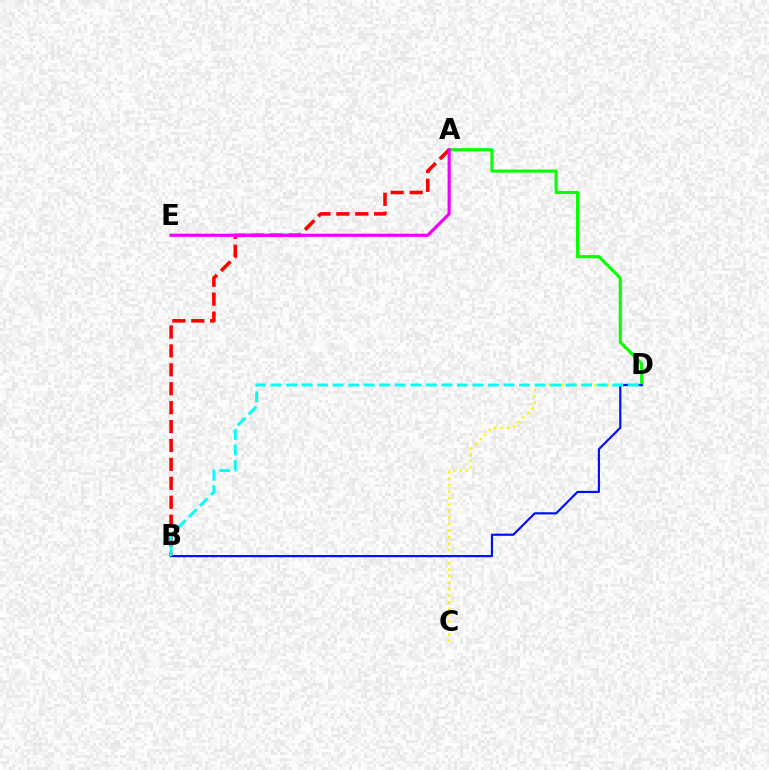{('A', 'D'): [{'color': '#08ff00', 'line_style': 'solid', 'thickness': 2.23}], ('C', 'D'): [{'color': '#fcf500', 'line_style': 'dotted', 'thickness': 1.76}], ('A', 'B'): [{'color': '#ff0000', 'line_style': 'dashed', 'thickness': 2.57}], ('B', 'D'): [{'color': '#0010ff', 'line_style': 'solid', 'thickness': 1.57}, {'color': '#00fff6', 'line_style': 'dashed', 'thickness': 2.11}], ('A', 'E'): [{'color': '#ee00ff', 'line_style': 'solid', 'thickness': 2.27}]}